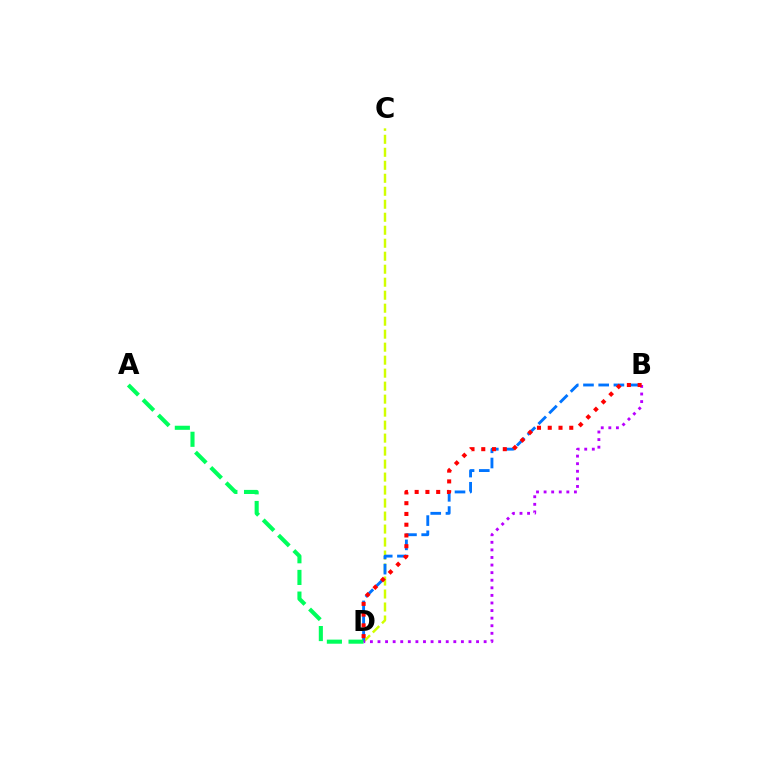{('C', 'D'): [{'color': '#d1ff00', 'line_style': 'dashed', 'thickness': 1.76}], ('B', 'D'): [{'color': '#0074ff', 'line_style': 'dashed', 'thickness': 2.07}, {'color': '#b900ff', 'line_style': 'dotted', 'thickness': 2.06}, {'color': '#ff0000', 'line_style': 'dotted', 'thickness': 2.92}], ('A', 'D'): [{'color': '#00ff5c', 'line_style': 'dashed', 'thickness': 2.94}]}